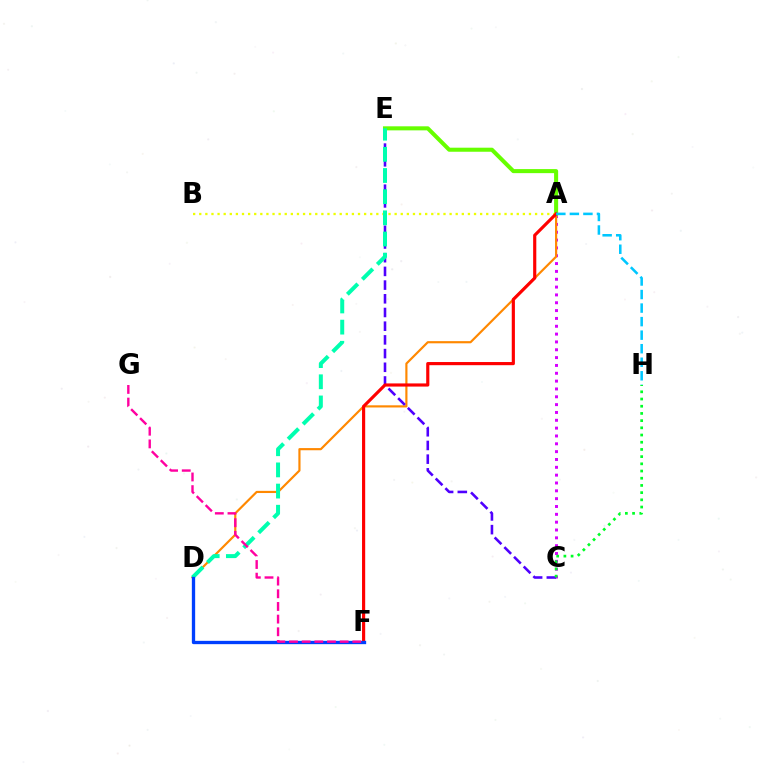{('A', 'C'): [{'color': '#d600ff', 'line_style': 'dotted', 'thickness': 2.13}], ('A', 'D'): [{'color': '#ff8800', 'line_style': 'solid', 'thickness': 1.56}], ('A', 'E'): [{'color': '#66ff00', 'line_style': 'solid', 'thickness': 2.92}], ('C', 'E'): [{'color': '#4f00ff', 'line_style': 'dashed', 'thickness': 1.86}], ('A', 'B'): [{'color': '#eeff00', 'line_style': 'dotted', 'thickness': 1.66}], ('C', 'H'): [{'color': '#00ff27', 'line_style': 'dotted', 'thickness': 1.96}], ('D', 'E'): [{'color': '#00ffaf', 'line_style': 'dashed', 'thickness': 2.88}], ('A', 'F'): [{'color': '#ff0000', 'line_style': 'solid', 'thickness': 2.27}], ('D', 'F'): [{'color': '#003fff', 'line_style': 'solid', 'thickness': 2.39}], ('A', 'H'): [{'color': '#00c7ff', 'line_style': 'dashed', 'thickness': 1.84}], ('F', 'G'): [{'color': '#ff00a0', 'line_style': 'dashed', 'thickness': 1.72}]}